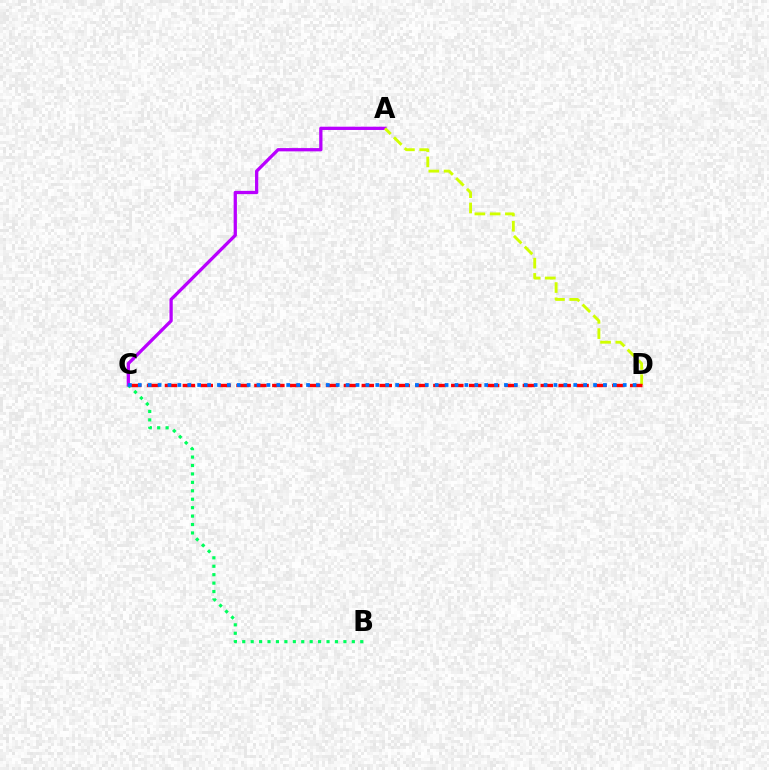{('A', 'C'): [{'color': '#b900ff', 'line_style': 'solid', 'thickness': 2.36}], ('A', 'D'): [{'color': '#d1ff00', 'line_style': 'dashed', 'thickness': 2.07}], ('C', 'D'): [{'color': '#ff0000', 'line_style': 'dashed', 'thickness': 2.43}, {'color': '#0074ff', 'line_style': 'dotted', 'thickness': 2.69}], ('B', 'C'): [{'color': '#00ff5c', 'line_style': 'dotted', 'thickness': 2.29}]}